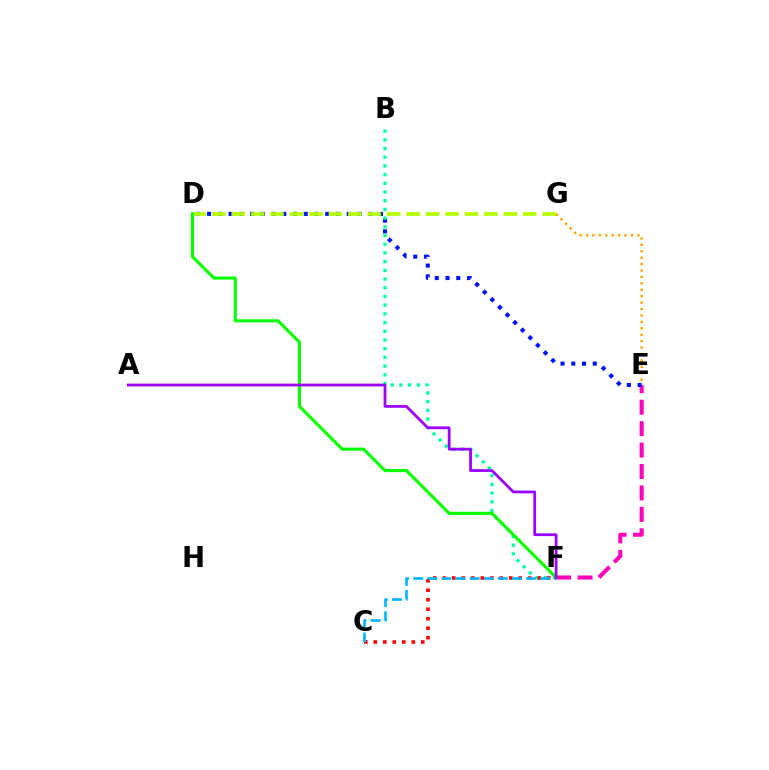{('E', 'F'): [{'color': '#ff00bd', 'line_style': 'dashed', 'thickness': 2.91}], ('D', 'E'): [{'color': '#0010ff', 'line_style': 'dotted', 'thickness': 2.92}], ('B', 'F'): [{'color': '#00ff9d', 'line_style': 'dotted', 'thickness': 2.36}], ('C', 'F'): [{'color': '#ff0000', 'line_style': 'dotted', 'thickness': 2.58}, {'color': '#00b5ff', 'line_style': 'dashed', 'thickness': 1.92}], ('D', 'G'): [{'color': '#b3ff00', 'line_style': 'dashed', 'thickness': 2.64}], ('D', 'F'): [{'color': '#08ff00', 'line_style': 'solid', 'thickness': 2.24}], ('E', 'G'): [{'color': '#ffa500', 'line_style': 'dotted', 'thickness': 1.74}], ('A', 'F'): [{'color': '#9b00ff', 'line_style': 'solid', 'thickness': 1.99}]}